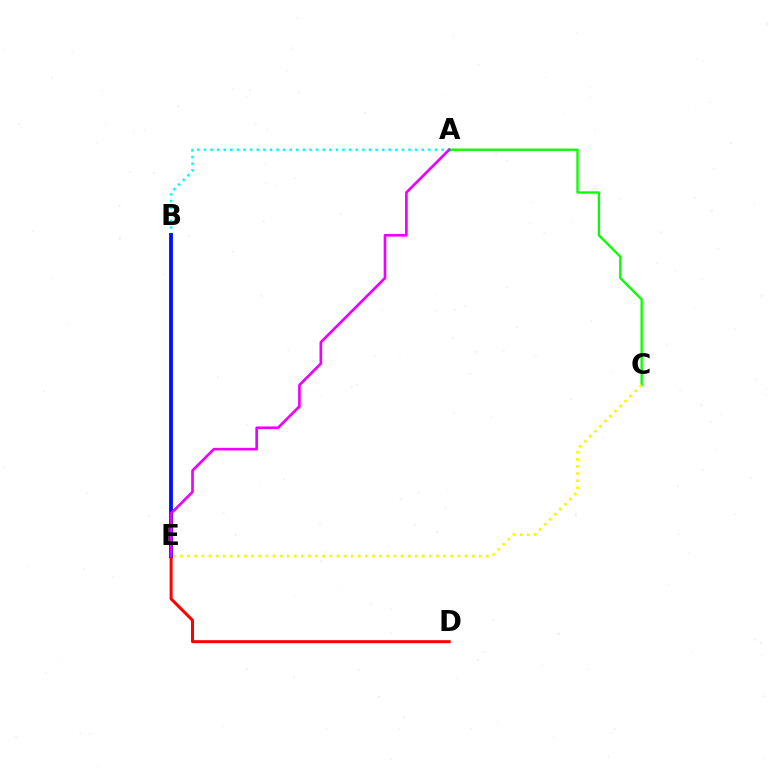{('A', 'B'): [{'color': '#00fff6', 'line_style': 'dotted', 'thickness': 1.79}], ('D', 'E'): [{'color': '#ff0000', 'line_style': 'solid', 'thickness': 2.16}], ('B', 'E'): [{'color': '#0010ff', 'line_style': 'solid', 'thickness': 2.76}], ('A', 'C'): [{'color': '#08ff00', 'line_style': 'solid', 'thickness': 1.68}], ('C', 'E'): [{'color': '#fcf500', 'line_style': 'dotted', 'thickness': 1.93}], ('A', 'E'): [{'color': '#ee00ff', 'line_style': 'solid', 'thickness': 1.92}]}